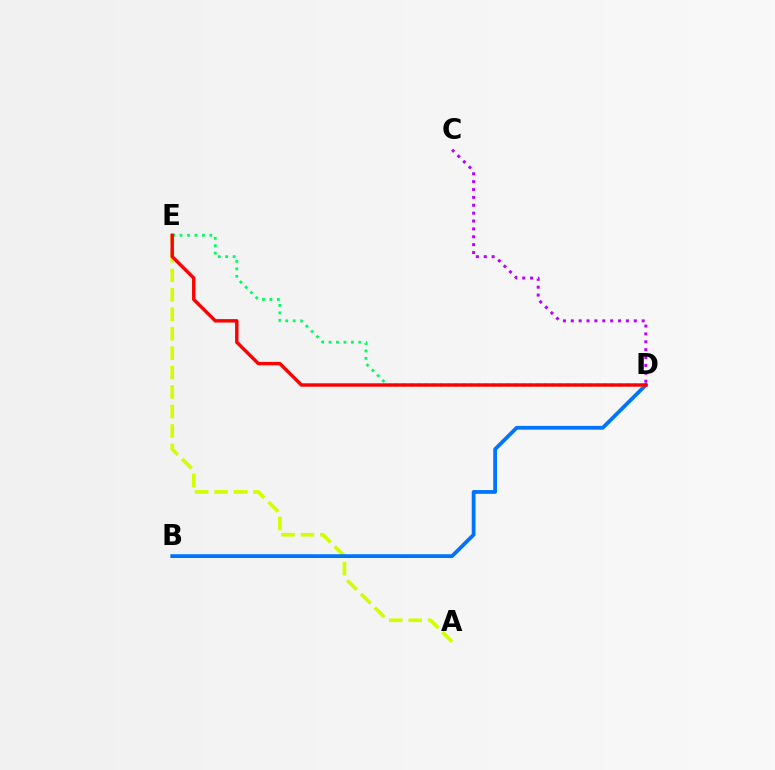{('A', 'E'): [{'color': '#d1ff00', 'line_style': 'dashed', 'thickness': 2.64}], ('C', 'D'): [{'color': '#b900ff', 'line_style': 'dotted', 'thickness': 2.14}], ('B', 'D'): [{'color': '#0074ff', 'line_style': 'solid', 'thickness': 2.73}], ('D', 'E'): [{'color': '#00ff5c', 'line_style': 'dotted', 'thickness': 2.02}, {'color': '#ff0000', 'line_style': 'solid', 'thickness': 2.46}]}